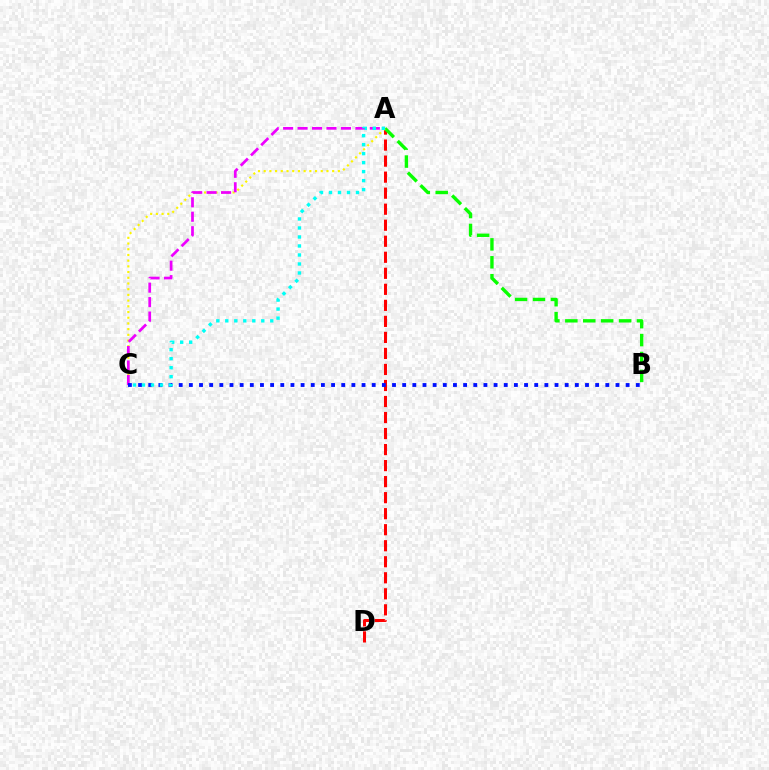{('A', 'D'): [{'color': '#ff0000', 'line_style': 'dashed', 'thickness': 2.18}], ('A', 'B'): [{'color': '#08ff00', 'line_style': 'dashed', 'thickness': 2.43}], ('A', 'C'): [{'color': '#fcf500', 'line_style': 'dotted', 'thickness': 1.55}, {'color': '#ee00ff', 'line_style': 'dashed', 'thickness': 1.96}, {'color': '#00fff6', 'line_style': 'dotted', 'thickness': 2.44}], ('B', 'C'): [{'color': '#0010ff', 'line_style': 'dotted', 'thickness': 2.76}]}